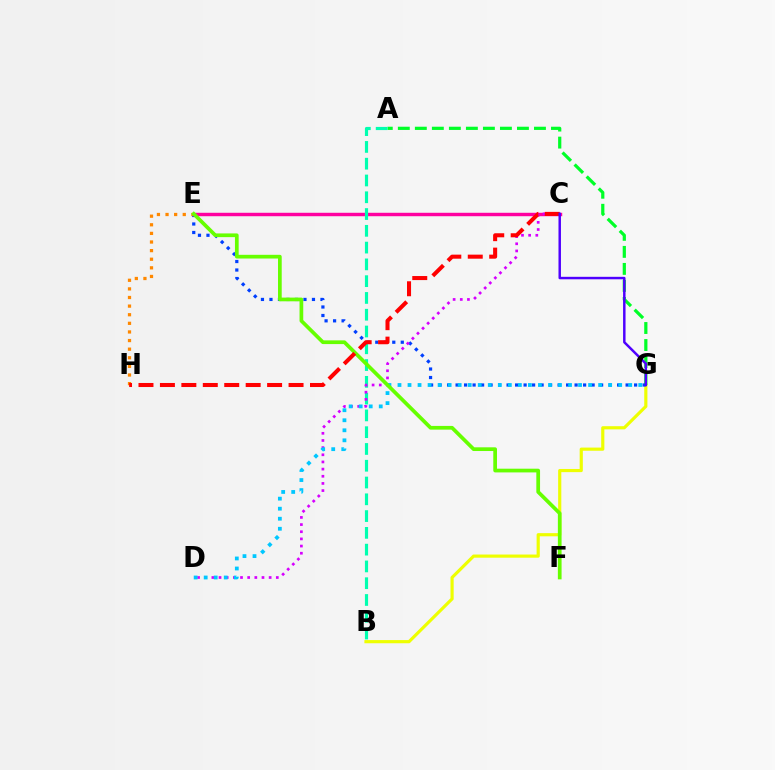{('B', 'G'): [{'color': '#eeff00', 'line_style': 'solid', 'thickness': 2.28}], ('A', 'G'): [{'color': '#00ff27', 'line_style': 'dashed', 'thickness': 2.31}], ('E', 'G'): [{'color': '#003fff', 'line_style': 'dotted', 'thickness': 2.31}], ('E', 'H'): [{'color': '#ff8800', 'line_style': 'dotted', 'thickness': 2.34}], ('C', 'E'): [{'color': '#ff00a0', 'line_style': 'solid', 'thickness': 2.48}], ('A', 'B'): [{'color': '#00ffaf', 'line_style': 'dashed', 'thickness': 2.28}], ('C', 'D'): [{'color': '#d600ff', 'line_style': 'dotted', 'thickness': 1.95}], ('D', 'G'): [{'color': '#00c7ff', 'line_style': 'dotted', 'thickness': 2.73}], ('E', 'F'): [{'color': '#66ff00', 'line_style': 'solid', 'thickness': 2.67}], ('C', 'H'): [{'color': '#ff0000', 'line_style': 'dashed', 'thickness': 2.91}], ('C', 'G'): [{'color': '#4f00ff', 'line_style': 'solid', 'thickness': 1.78}]}